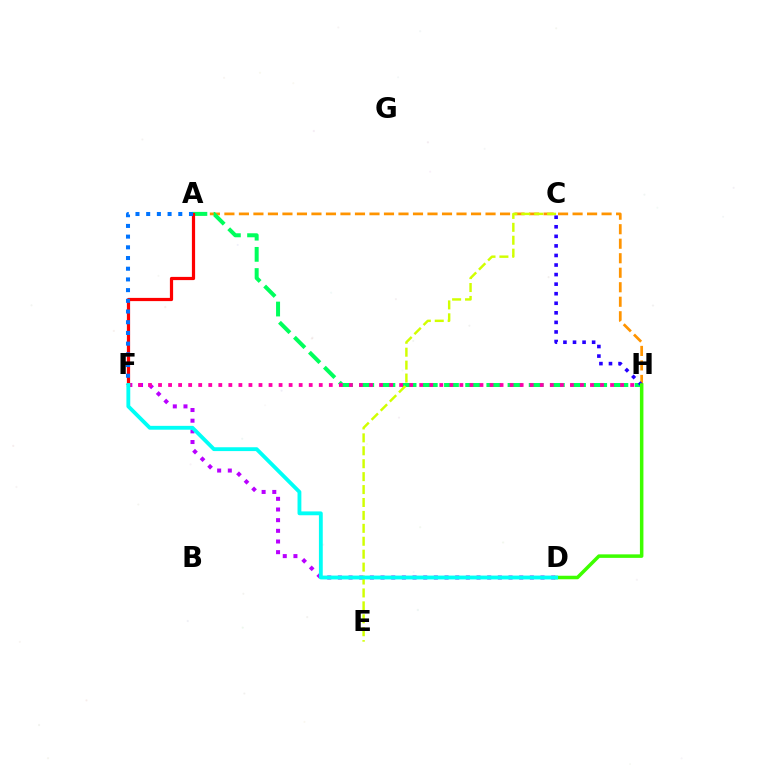{('A', 'H'): [{'color': '#ff9400', 'line_style': 'dashed', 'thickness': 1.97}, {'color': '#00ff5c', 'line_style': 'dashed', 'thickness': 2.88}], ('D', 'F'): [{'color': '#b900ff', 'line_style': 'dotted', 'thickness': 2.9}, {'color': '#00fff6', 'line_style': 'solid', 'thickness': 2.77}], ('F', 'H'): [{'color': '#ff00ac', 'line_style': 'dotted', 'thickness': 2.73}], ('C', 'E'): [{'color': '#d1ff00', 'line_style': 'dashed', 'thickness': 1.76}], ('C', 'H'): [{'color': '#2500ff', 'line_style': 'dotted', 'thickness': 2.6}], ('A', 'F'): [{'color': '#ff0000', 'line_style': 'solid', 'thickness': 2.31}, {'color': '#0074ff', 'line_style': 'dotted', 'thickness': 2.91}], ('D', 'H'): [{'color': '#3dff00', 'line_style': 'solid', 'thickness': 2.53}]}